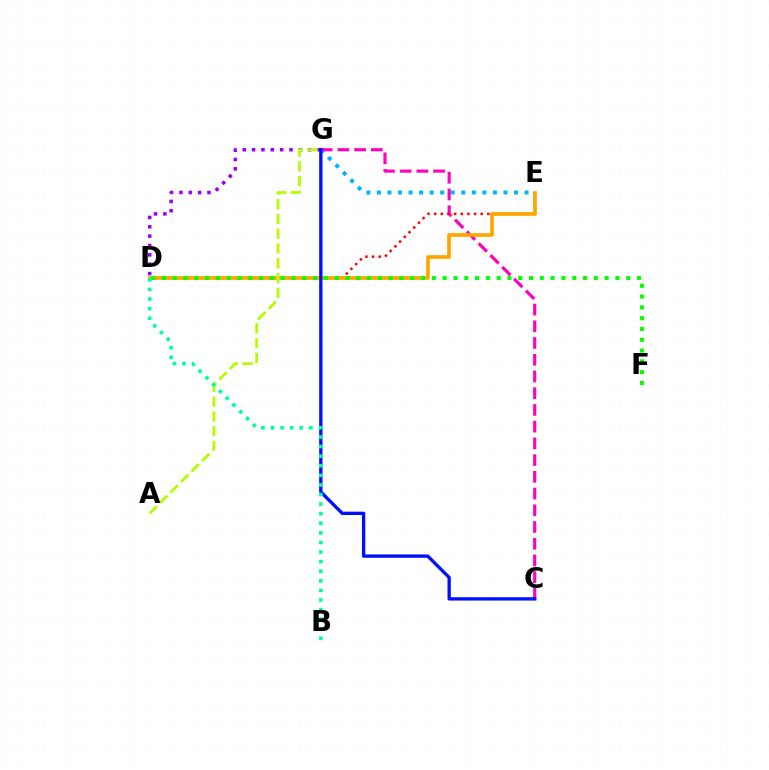{('E', 'G'): [{'color': '#00b5ff', 'line_style': 'dotted', 'thickness': 2.86}], ('C', 'G'): [{'color': '#ff00bd', 'line_style': 'dashed', 'thickness': 2.27}, {'color': '#0010ff', 'line_style': 'solid', 'thickness': 2.4}], ('D', 'G'): [{'color': '#9b00ff', 'line_style': 'dotted', 'thickness': 2.54}], ('D', 'E'): [{'color': '#ff0000', 'line_style': 'dotted', 'thickness': 1.81}, {'color': '#ffa500', 'line_style': 'solid', 'thickness': 2.66}], ('D', 'F'): [{'color': '#08ff00', 'line_style': 'dotted', 'thickness': 2.93}], ('A', 'G'): [{'color': '#b3ff00', 'line_style': 'dashed', 'thickness': 2.01}], ('B', 'D'): [{'color': '#00ff9d', 'line_style': 'dotted', 'thickness': 2.61}]}